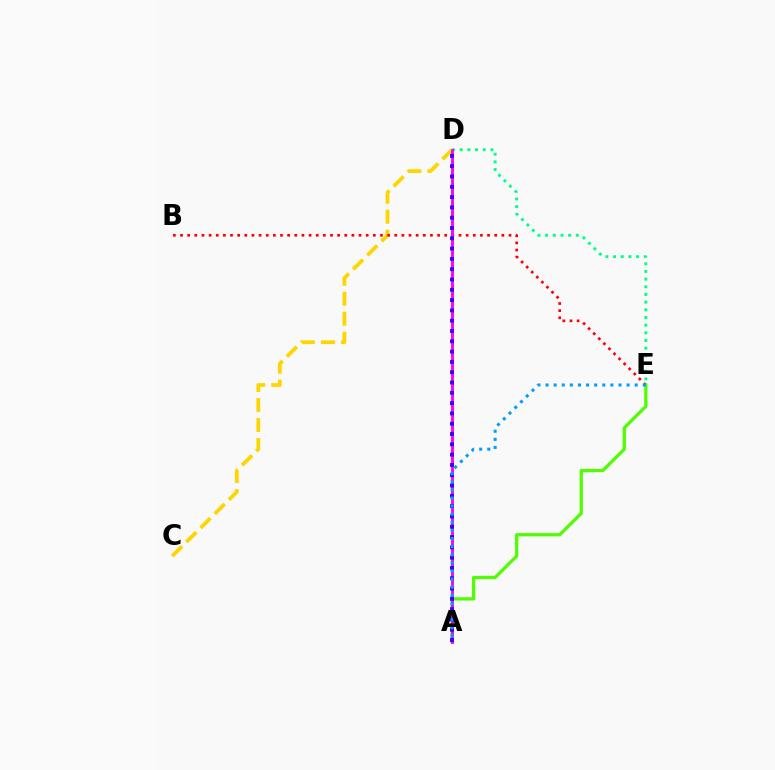{('C', 'D'): [{'color': '#ffd500', 'line_style': 'dashed', 'thickness': 2.72}], ('B', 'E'): [{'color': '#ff0000', 'line_style': 'dotted', 'thickness': 1.94}], ('D', 'E'): [{'color': '#00ff86', 'line_style': 'dotted', 'thickness': 2.09}], ('A', 'E'): [{'color': '#4fff00', 'line_style': 'solid', 'thickness': 2.35}, {'color': '#009eff', 'line_style': 'dotted', 'thickness': 2.2}], ('A', 'D'): [{'color': '#ff00ed', 'line_style': 'solid', 'thickness': 2.07}, {'color': '#3700ff', 'line_style': 'dotted', 'thickness': 2.8}]}